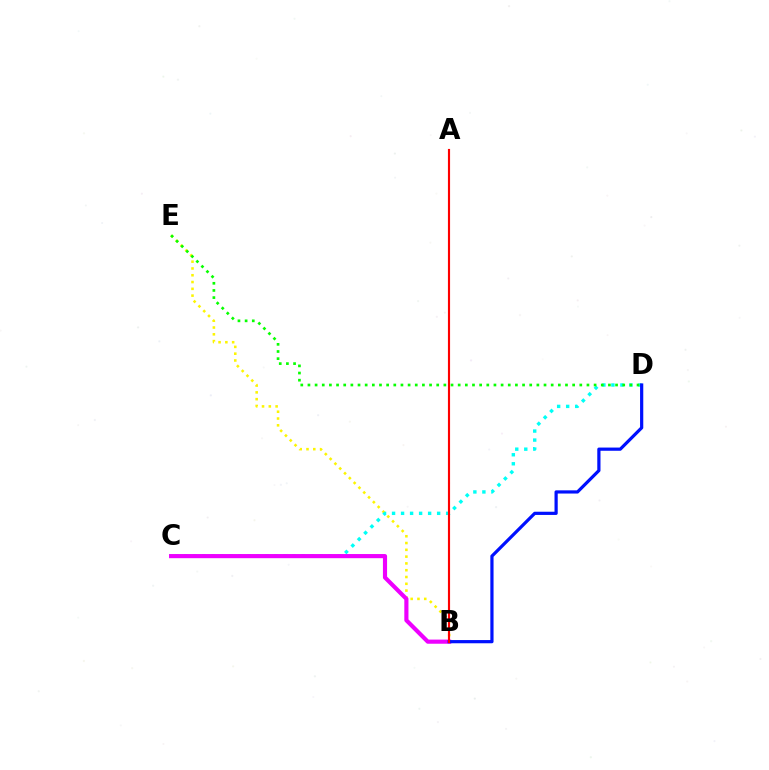{('B', 'E'): [{'color': '#fcf500', 'line_style': 'dotted', 'thickness': 1.85}], ('C', 'D'): [{'color': '#00fff6', 'line_style': 'dotted', 'thickness': 2.45}], ('D', 'E'): [{'color': '#08ff00', 'line_style': 'dotted', 'thickness': 1.94}], ('B', 'C'): [{'color': '#ee00ff', 'line_style': 'solid', 'thickness': 2.98}], ('B', 'D'): [{'color': '#0010ff', 'line_style': 'solid', 'thickness': 2.31}], ('A', 'B'): [{'color': '#ff0000', 'line_style': 'solid', 'thickness': 1.55}]}